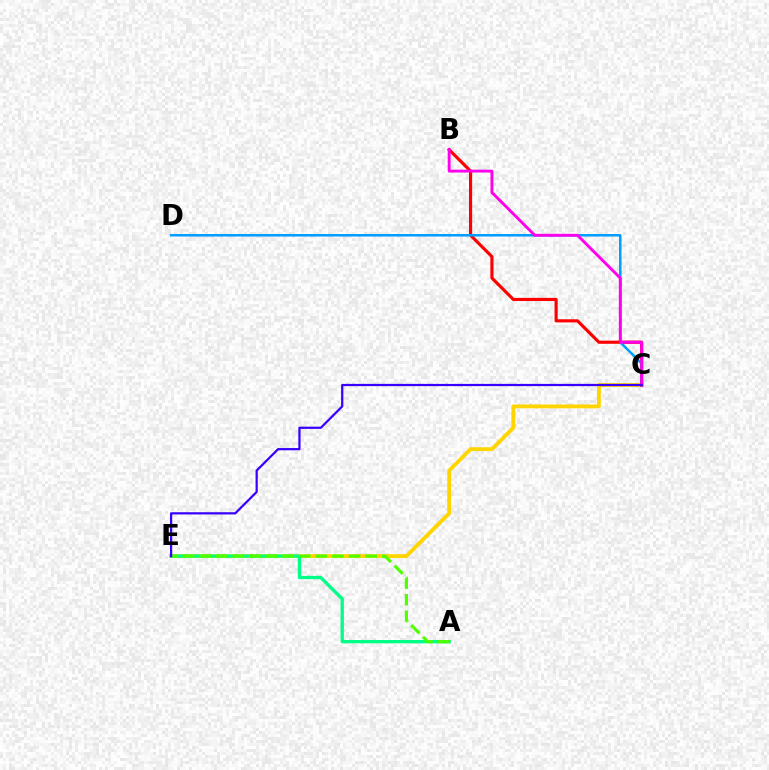{('C', 'E'): [{'color': '#ffd500', 'line_style': 'solid', 'thickness': 2.76}, {'color': '#3700ff', 'line_style': 'solid', 'thickness': 1.6}], ('B', 'C'): [{'color': '#ff0000', 'line_style': 'solid', 'thickness': 2.26}, {'color': '#ff00ed', 'line_style': 'solid', 'thickness': 2.08}], ('C', 'D'): [{'color': '#009eff', 'line_style': 'solid', 'thickness': 1.81}], ('A', 'E'): [{'color': '#00ff86', 'line_style': 'solid', 'thickness': 2.38}, {'color': '#4fff00', 'line_style': 'dashed', 'thickness': 2.25}]}